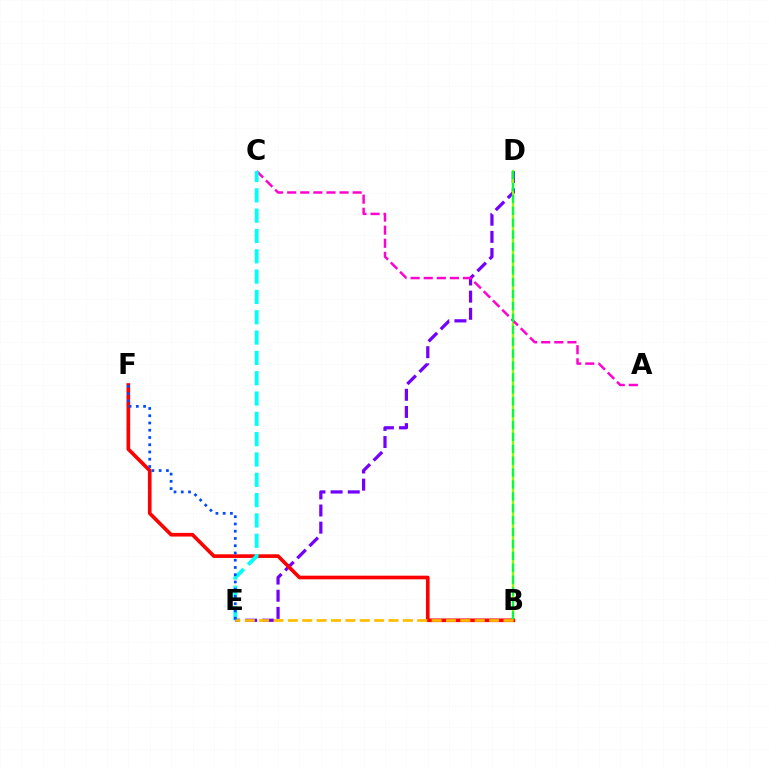{('D', 'E'): [{'color': '#7200ff', 'line_style': 'dashed', 'thickness': 2.33}], ('B', 'D'): [{'color': '#84ff00', 'line_style': 'solid', 'thickness': 1.61}, {'color': '#00ff39', 'line_style': 'dashed', 'thickness': 1.62}], ('A', 'C'): [{'color': '#ff00cf', 'line_style': 'dashed', 'thickness': 1.78}], ('B', 'F'): [{'color': '#ff0000', 'line_style': 'solid', 'thickness': 2.63}], ('C', 'E'): [{'color': '#00fff6', 'line_style': 'dashed', 'thickness': 2.76}], ('B', 'E'): [{'color': '#ffbd00', 'line_style': 'dashed', 'thickness': 1.95}], ('E', 'F'): [{'color': '#004bff', 'line_style': 'dotted', 'thickness': 1.97}]}